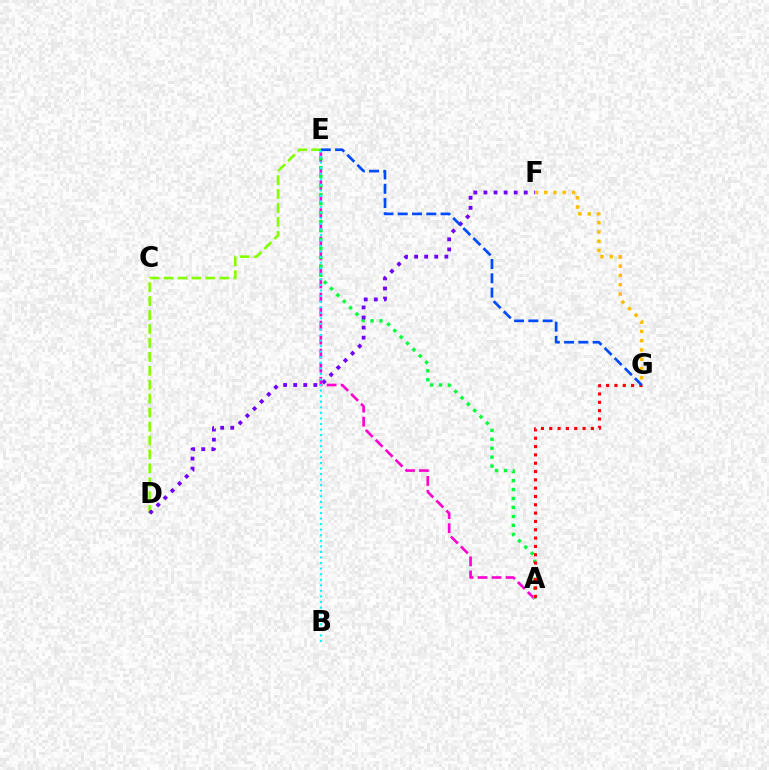{('A', 'E'): [{'color': '#ff00cf', 'line_style': 'dashed', 'thickness': 1.91}, {'color': '#00ff39', 'line_style': 'dotted', 'thickness': 2.43}], ('F', 'G'): [{'color': '#ffbd00', 'line_style': 'dotted', 'thickness': 2.52}], ('D', 'E'): [{'color': '#84ff00', 'line_style': 'dashed', 'thickness': 1.89}], ('A', 'G'): [{'color': '#ff0000', 'line_style': 'dotted', 'thickness': 2.26}], ('D', 'F'): [{'color': '#7200ff', 'line_style': 'dotted', 'thickness': 2.74}], ('E', 'G'): [{'color': '#004bff', 'line_style': 'dashed', 'thickness': 1.94}], ('B', 'E'): [{'color': '#00fff6', 'line_style': 'dotted', 'thickness': 1.51}]}